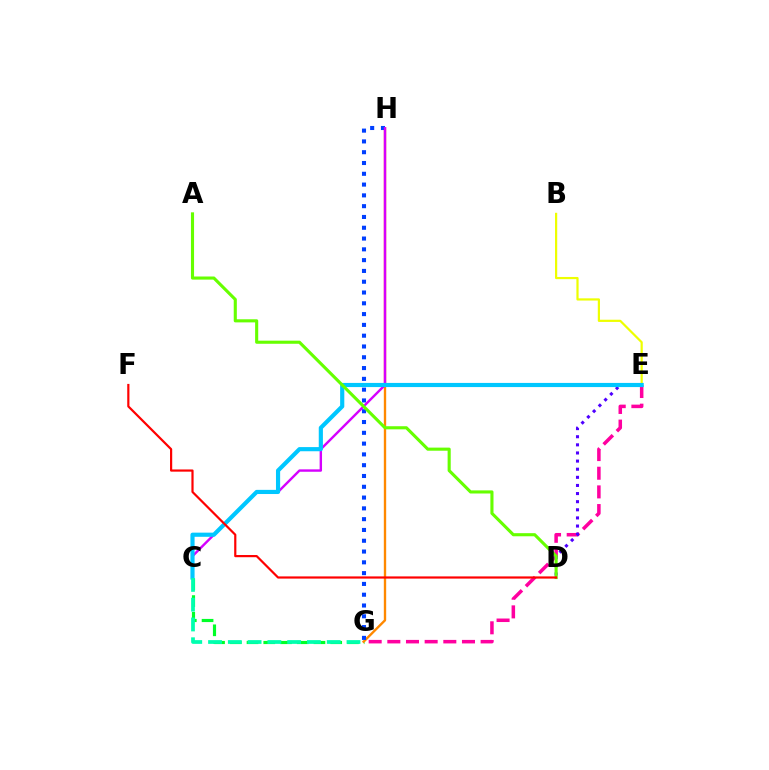{('E', 'G'): [{'color': '#ff00a0', 'line_style': 'dashed', 'thickness': 2.54}], ('C', 'G'): [{'color': '#00ff27', 'line_style': 'dashed', 'thickness': 2.27}, {'color': '#00ffaf', 'line_style': 'dashed', 'thickness': 2.69}], ('B', 'E'): [{'color': '#eeff00', 'line_style': 'solid', 'thickness': 1.59}], ('G', 'H'): [{'color': '#ff8800', 'line_style': 'solid', 'thickness': 1.7}, {'color': '#003fff', 'line_style': 'dotted', 'thickness': 2.93}], ('D', 'E'): [{'color': '#4f00ff', 'line_style': 'dotted', 'thickness': 2.21}], ('C', 'H'): [{'color': '#d600ff', 'line_style': 'solid', 'thickness': 1.73}], ('C', 'E'): [{'color': '#00c7ff', 'line_style': 'solid', 'thickness': 2.99}], ('A', 'D'): [{'color': '#66ff00', 'line_style': 'solid', 'thickness': 2.24}], ('D', 'F'): [{'color': '#ff0000', 'line_style': 'solid', 'thickness': 1.58}]}